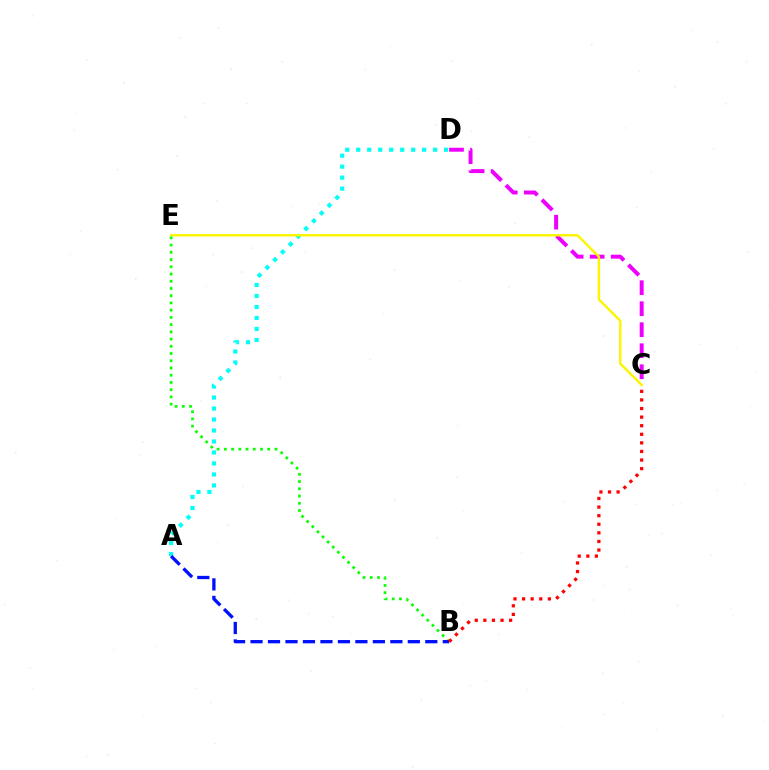{('A', 'D'): [{'color': '#00fff6', 'line_style': 'dotted', 'thickness': 2.98}], ('C', 'D'): [{'color': '#ee00ff', 'line_style': 'dashed', 'thickness': 2.85}], ('C', 'E'): [{'color': '#fcf500', 'line_style': 'solid', 'thickness': 1.74}], ('B', 'E'): [{'color': '#08ff00', 'line_style': 'dotted', 'thickness': 1.96}], ('A', 'B'): [{'color': '#0010ff', 'line_style': 'dashed', 'thickness': 2.37}], ('B', 'C'): [{'color': '#ff0000', 'line_style': 'dotted', 'thickness': 2.33}]}